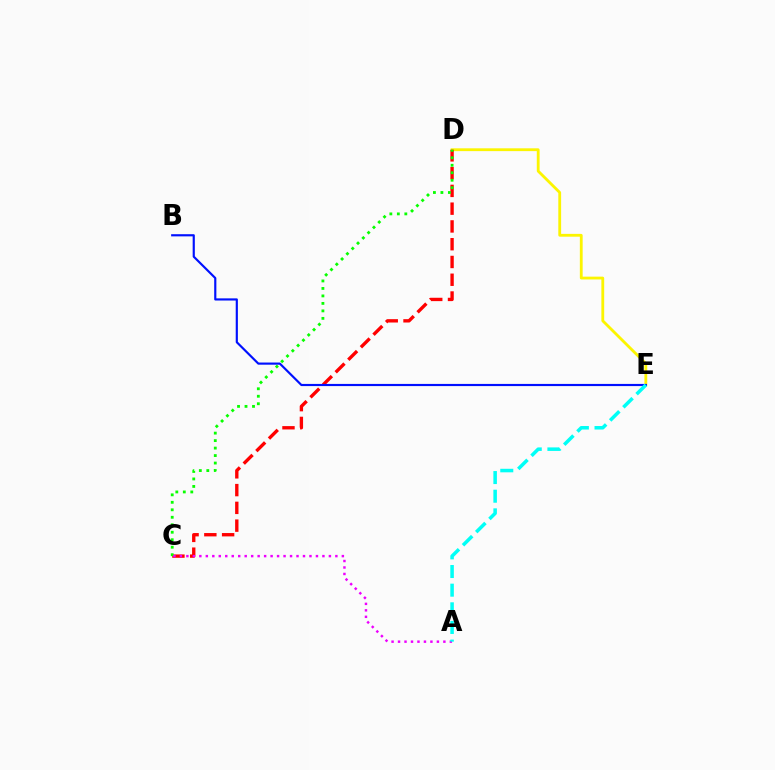{('D', 'E'): [{'color': '#fcf500', 'line_style': 'solid', 'thickness': 2.03}], ('C', 'D'): [{'color': '#ff0000', 'line_style': 'dashed', 'thickness': 2.41}, {'color': '#08ff00', 'line_style': 'dotted', 'thickness': 2.03}], ('A', 'C'): [{'color': '#ee00ff', 'line_style': 'dotted', 'thickness': 1.76}], ('B', 'E'): [{'color': '#0010ff', 'line_style': 'solid', 'thickness': 1.56}], ('A', 'E'): [{'color': '#00fff6', 'line_style': 'dashed', 'thickness': 2.53}]}